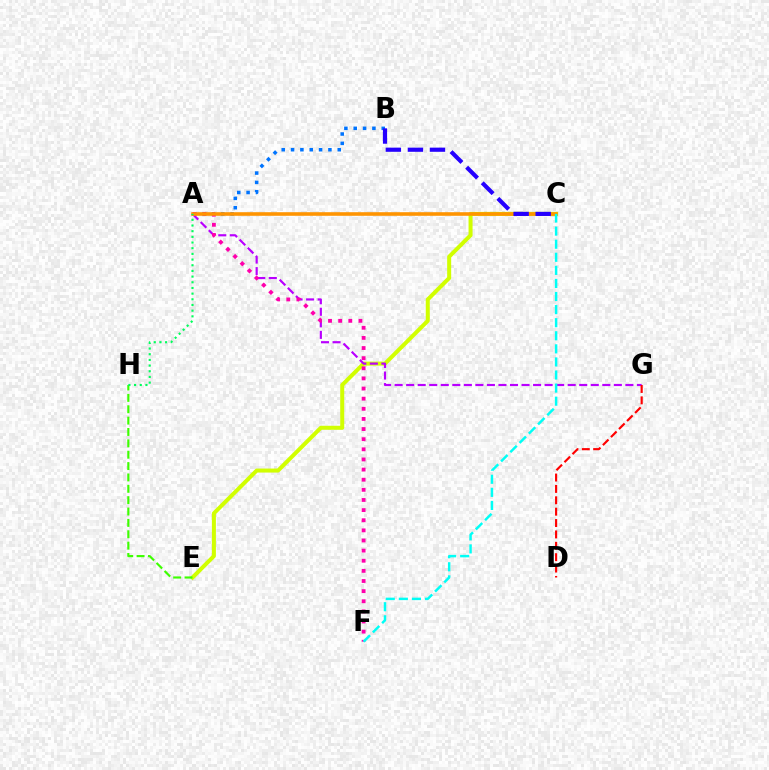{('C', 'E'): [{'color': '#d1ff00', 'line_style': 'solid', 'thickness': 2.89}], ('E', 'H'): [{'color': '#3dff00', 'line_style': 'dashed', 'thickness': 1.54}], ('A', 'G'): [{'color': '#b900ff', 'line_style': 'dashed', 'thickness': 1.57}], ('A', 'B'): [{'color': '#0074ff', 'line_style': 'dotted', 'thickness': 2.54}], ('A', 'F'): [{'color': '#ff00ac', 'line_style': 'dotted', 'thickness': 2.75}], ('A', 'C'): [{'color': '#ff9400', 'line_style': 'solid', 'thickness': 2.59}], ('A', 'H'): [{'color': '#00ff5c', 'line_style': 'dotted', 'thickness': 1.54}], ('C', 'F'): [{'color': '#00fff6', 'line_style': 'dashed', 'thickness': 1.78}], ('B', 'C'): [{'color': '#2500ff', 'line_style': 'dashed', 'thickness': 3.0}], ('D', 'G'): [{'color': '#ff0000', 'line_style': 'dashed', 'thickness': 1.55}]}